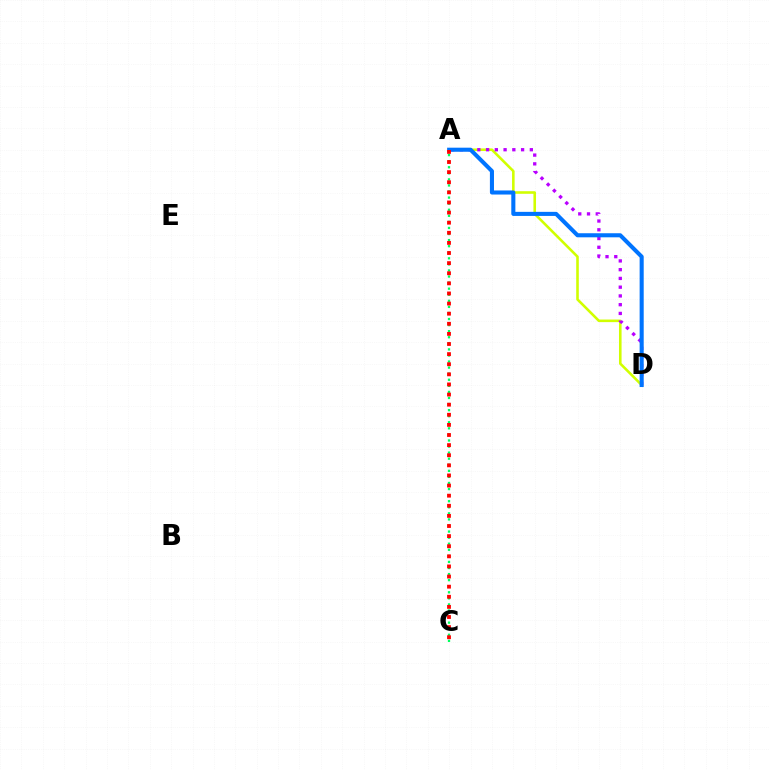{('A', 'D'): [{'color': '#d1ff00', 'line_style': 'solid', 'thickness': 1.86}, {'color': '#b900ff', 'line_style': 'dotted', 'thickness': 2.38}, {'color': '#0074ff', 'line_style': 'solid', 'thickness': 2.93}], ('A', 'C'): [{'color': '#00ff5c', 'line_style': 'dotted', 'thickness': 1.65}, {'color': '#ff0000', 'line_style': 'dotted', 'thickness': 2.75}]}